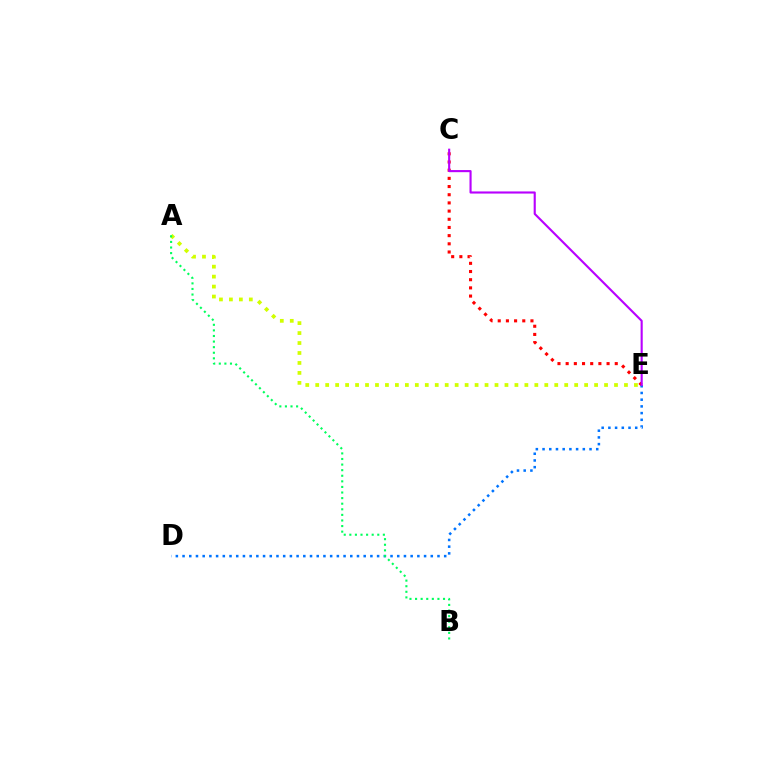{('C', 'E'): [{'color': '#ff0000', 'line_style': 'dotted', 'thickness': 2.22}, {'color': '#b900ff', 'line_style': 'solid', 'thickness': 1.53}], ('A', 'E'): [{'color': '#d1ff00', 'line_style': 'dotted', 'thickness': 2.71}], ('D', 'E'): [{'color': '#0074ff', 'line_style': 'dotted', 'thickness': 1.82}], ('A', 'B'): [{'color': '#00ff5c', 'line_style': 'dotted', 'thickness': 1.52}]}